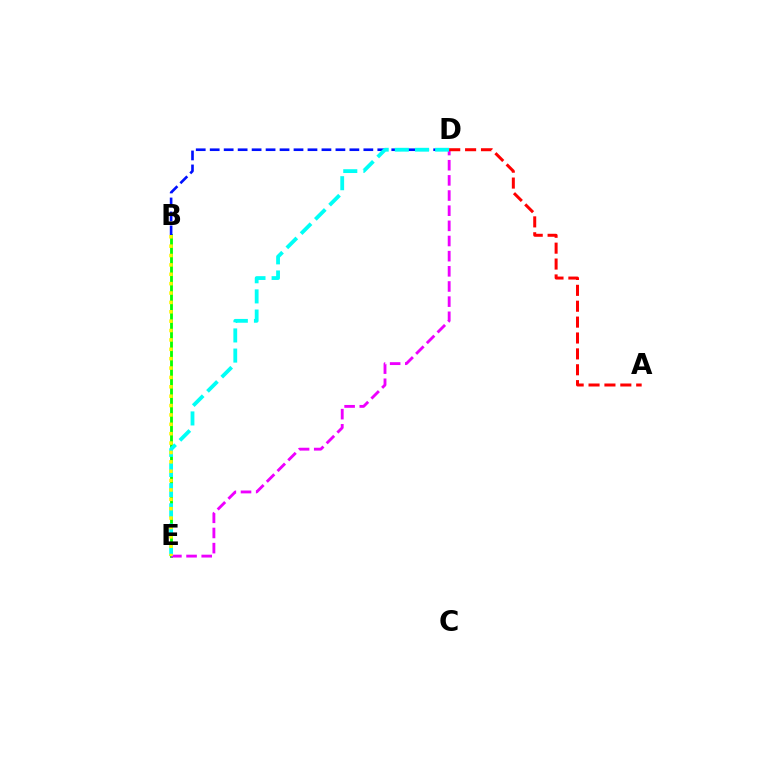{('B', 'E'): [{'color': '#08ff00', 'line_style': 'solid', 'thickness': 2.03}, {'color': '#fcf500', 'line_style': 'dotted', 'thickness': 2.55}], ('D', 'E'): [{'color': '#ee00ff', 'line_style': 'dashed', 'thickness': 2.06}, {'color': '#00fff6', 'line_style': 'dashed', 'thickness': 2.74}], ('B', 'D'): [{'color': '#0010ff', 'line_style': 'dashed', 'thickness': 1.9}], ('A', 'D'): [{'color': '#ff0000', 'line_style': 'dashed', 'thickness': 2.16}]}